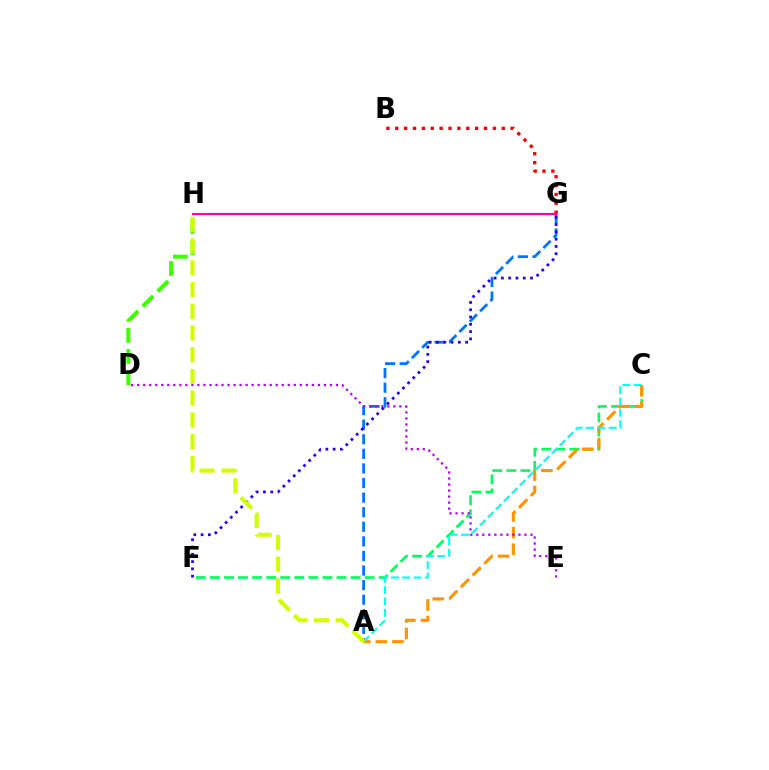{('B', 'G'): [{'color': '#ff0000', 'line_style': 'dotted', 'thickness': 2.41}], ('D', 'H'): [{'color': '#3dff00', 'line_style': 'dashed', 'thickness': 2.87}], ('C', 'F'): [{'color': '#00ff5c', 'line_style': 'dashed', 'thickness': 1.91}], ('A', 'G'): [{'color': '#0074ff', 'line_style': 'dashed', 'thickness': 1.98}], ('G', 'H'): [{'color': '#ff00ac', 'line_style': 'solid', 'thickness': 1.57}], ('A', 'C'): [{'color': '#ff9400', 'line_style': 'dashed', 'thickness': 2.26}, {'color': '#00fff6', 'line_style': 'dashed', 'thickness': 1.53}], ('D', 'E'): [{'color': '#b900ff', 'line_style': 'dotted', 'thickness': 1.64}], ('F', 'G'): [{'color': '#2500ff', 'line_style': 'dotted', 'thickness': 1.98}], ('A', 'H'): [{'color': '#d1ff00', 'line_style': 'dashed', 'thickness': 2.95}]}